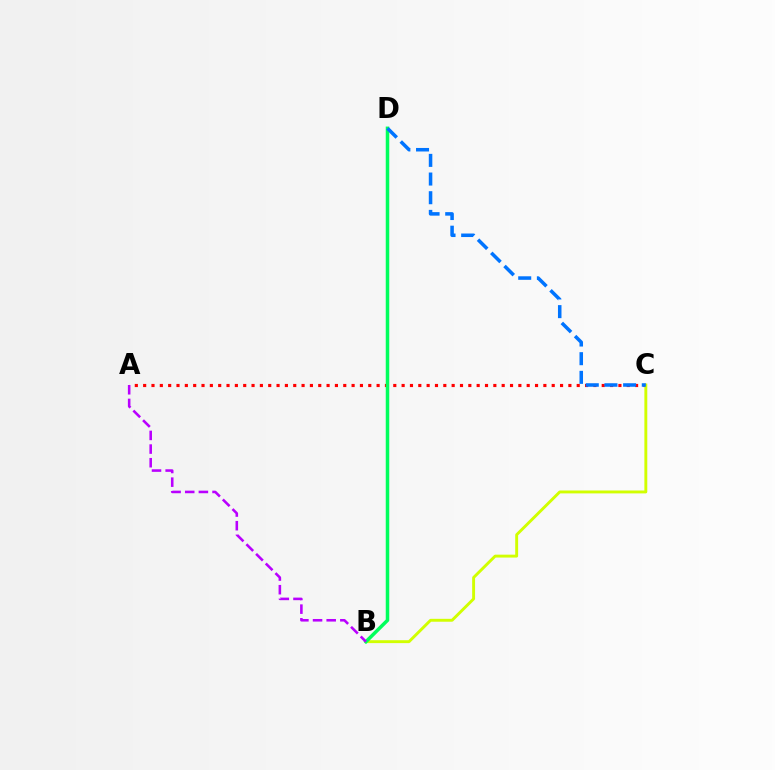{('A', 'C'): [{'color': '#ff0000', 'line_style': 'dotted', 'thickness': 2.27}], ('B', 'C'): [{'color': '#d1ff00', 'line_style': 'solid', 'thickness': 2.09}], ('B', 'D'): [{'color': '#00ff5c', 'line_style': 'solid', 'thickness': 2.53}], ('C', 'D'): [{'color': '#0074ff', 'line_style': 'dashed', 'thickness': 2.54}], ('A', 'B'): [{'color': '#b900ff', 'line_style': 'dashed', 'thickness': 1.85}]}